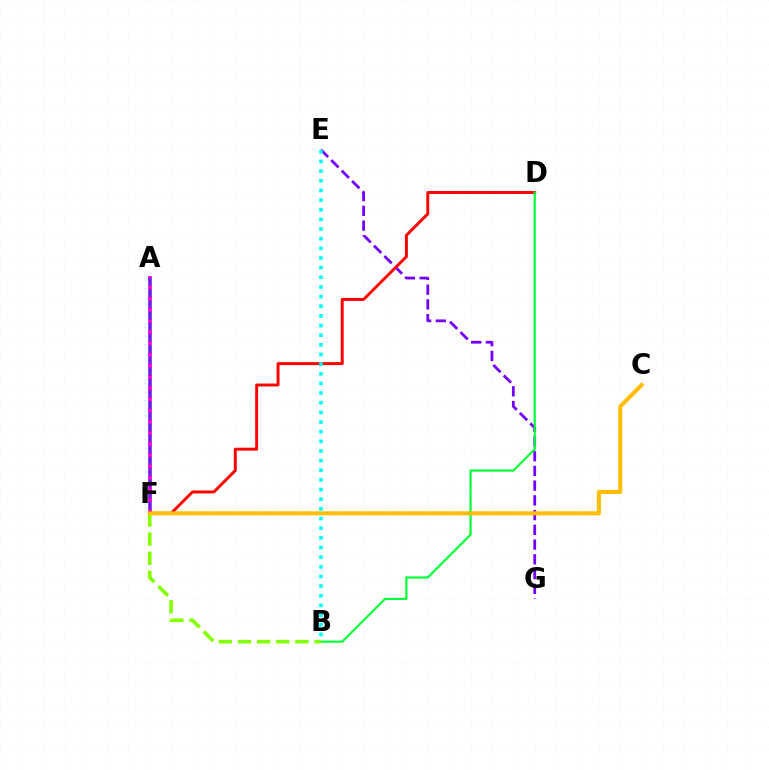{('A', 'F'): [{'color': '#ff00cf', 'line_style': 'solid', 'thickness': 2.73}, {'color': '#004bff', 'line_style': 'dashed', 'thickness': 1.52}], ('E', 'G'): [{'color': '#7200ff', 'line_style': 'dashed', 'thickness': 2.0}], ('D', 'F'): [{'color': '#ff0000', 'line_style': 'solid', 'thickness': 2.11}], ('B', 'E'): [{'color': '#00fff6', 'line_style': 'dotted', 'thickness': 2.62}], ('B', 'D'): [{'color': '#00ff39', 'line_style': 'solid', 'thickness': 1.56}], ('B', 'F'): [{'color': '#84ff00', 'line_style': 'dashed', 'thickness': 2.6}], ('C', 'F'): [{'color': '#ffbd00', 'line_style': 'solid', 'thickness': 2.9}]}